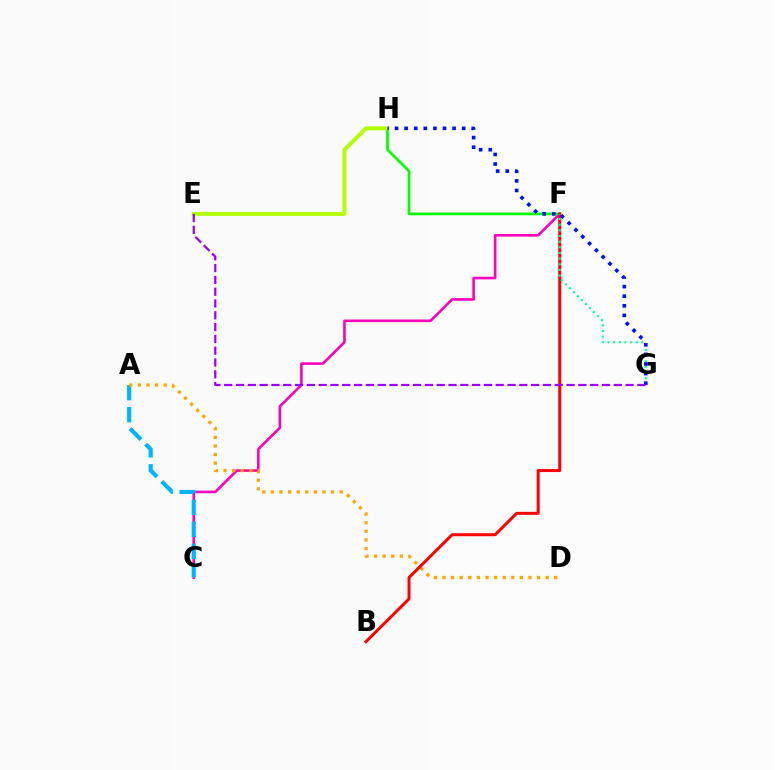{('C', 'F'): [{'color': '#ff00bd', 'line_style': 'solid', 'thickness': 1.88}], ('A', 'C'): [{'color': '#00b5ff', 'line_style': 'dashed', 'thickness': 2.99}], ('F', 'H'): [{'color': '#08ff00', 'line_style': 'solid', 'thickness': 1.97}], ('A', 'D'): [{'color': '#ffa500', 'line_style': 'dotted', 'thickness': 2.33}], ('B', 'F'): [{'color': '#ff0000', 'line_style': 'solid', 'thickness': 2.15}], ('E', 'H'): [{'color': '#b3ff00', 'line_style': 'solid', 'thickness': 2.82}], ('F', 'G'): [{'color': '#00ff9d', 'line_style': 'dotted', 'thickness': 1.53}], ('G', 'H'): [{'color': '#0010ff', 'line_style': 'dotted', 'thickness': 2.61}], ('E', 'G'): [{'color': '#9b00ff', 'line_style': 'dashed', 'thickness': 1.6}]}